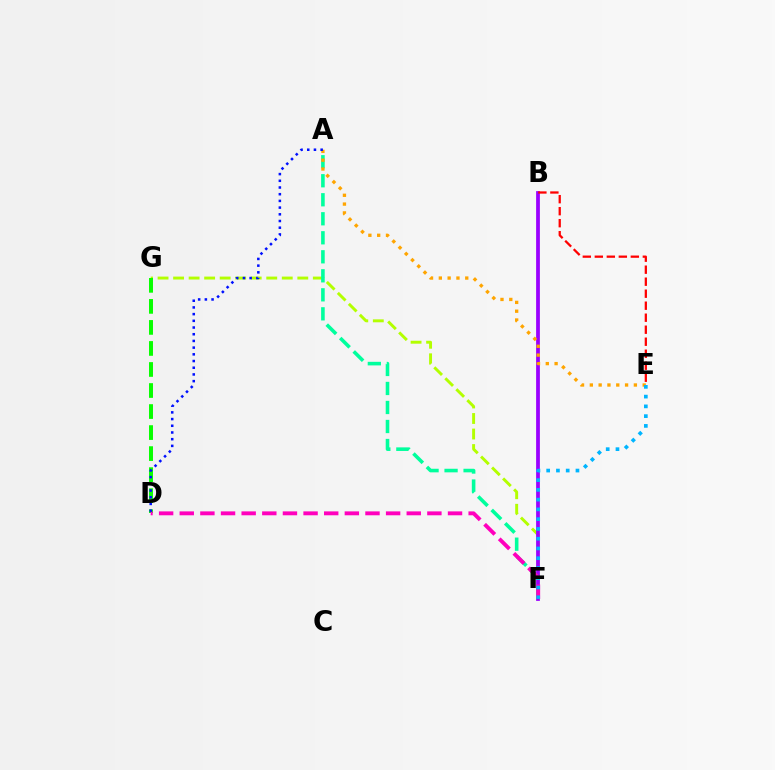{('F', 'G'): [{'color': '#b3ff00', 'line_style': 'dashed', 'thickness': 2.11}], ('D', 'G'): [{'color': '#08ff00', 'line_style': 'dashed', 'thickness': 2.86}], ('B', 'F'): [{'color': '#9b00ff', 'line_style': 'solid', 'thickness': 2.7}], ('A', 'F'): [{'color': '#00ff9d', 'line_style': 'dashed', 'thickness': 2.58}], ('B', 'E'): [{'color': '#ff0000', 'line_style': 'dashed', 'thickness': 1.63}], ('D', 'F'): [{'color': '#ff00bd', 'line_style': 'dashed', 'thickness': 2.8}], ('A', 'E'): [{'color': '#ffa500', 'line_style': 'dotted', 'thickness': 2.39}], ('A', 'D'): [{'color': '#0010ff', 'line_style': 'dotted', 'thickness': 1.82}], ('E', 'F'): [{'color': '#00b5ff', 'line_style': 'dotted', 'thickness': 2.65}]}